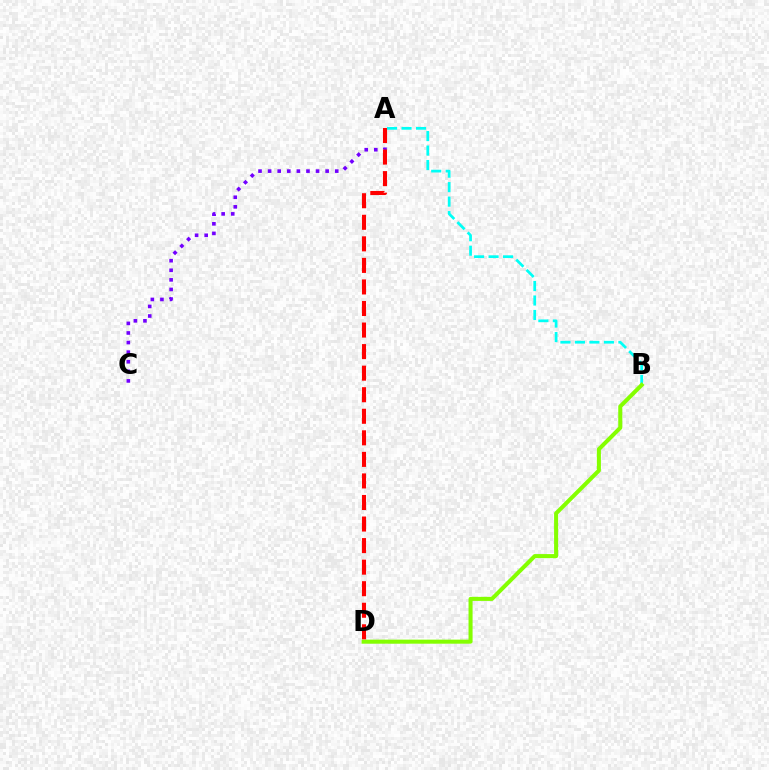{('A', 'B'): [{'color': '#00fff6', 'line_style': 'dashed', 'thickness': 1.97}], ('A', 'C'): [{'color': '#7200ff', 'line_style': 'dotted', 'thickness': 2.61}], ('B', 'D'): [{'color': '#84ff00', 'line_style': 'solid', 'thickness': 2.92}], ('A', 'D'): [{'color': '#ff0000', 'line_style': 'dashed', 'thickness': 2.93}]}